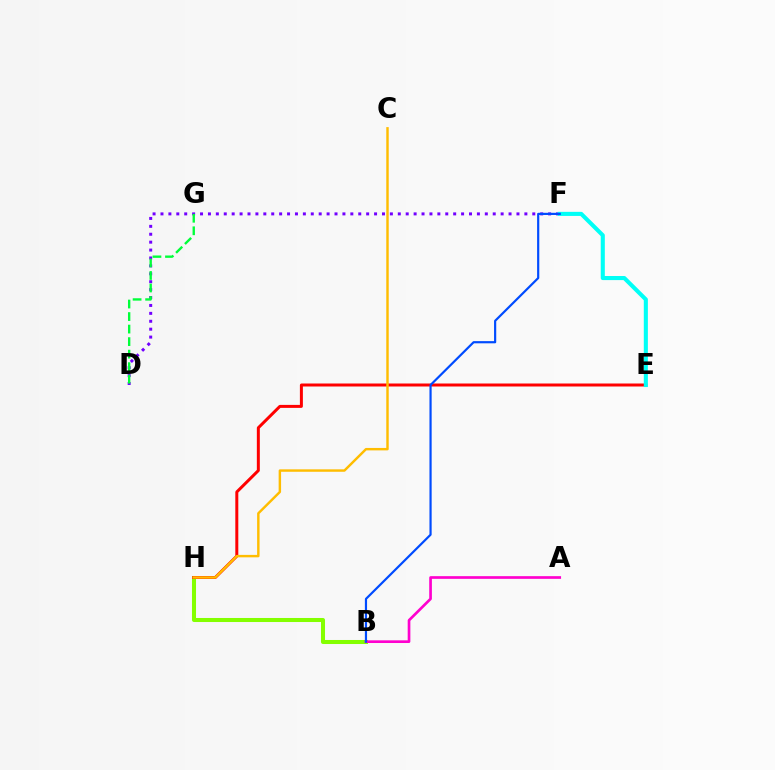{('B', 'H'): [{'color': '#84ff00', 'line_style': 'solid', 'thickness': 2.91}], ('D', 'F'): [{'color': '#7200ff', 'line_style': 'dotted', 'thickness': 2.15}], ('E', 'H'): [{'color': '#ff0000', 'line_style': 'solid', 'thickness': 2.15}], ('A', 'B'): [{'color': '#ff00cf', 'line_style': 'solid', 'thickness': 1.93}], ('E', 'F'): [{'color': '#00fff6', 'line_style': 'solid', 'thickness': 2.94}], ('B', 'F'): [{'color': '#004bff', 'line_style': 'solid', 'thickness': 1.57}], ('D', 'G'): [{'color': '#00ff39', 'line_style': 'dashed', 'thickness': 1.7}], ('C', 'H'): [{'color': '#ffbd00', 'line_style': 'solid', 'thickness': 1.75}]}